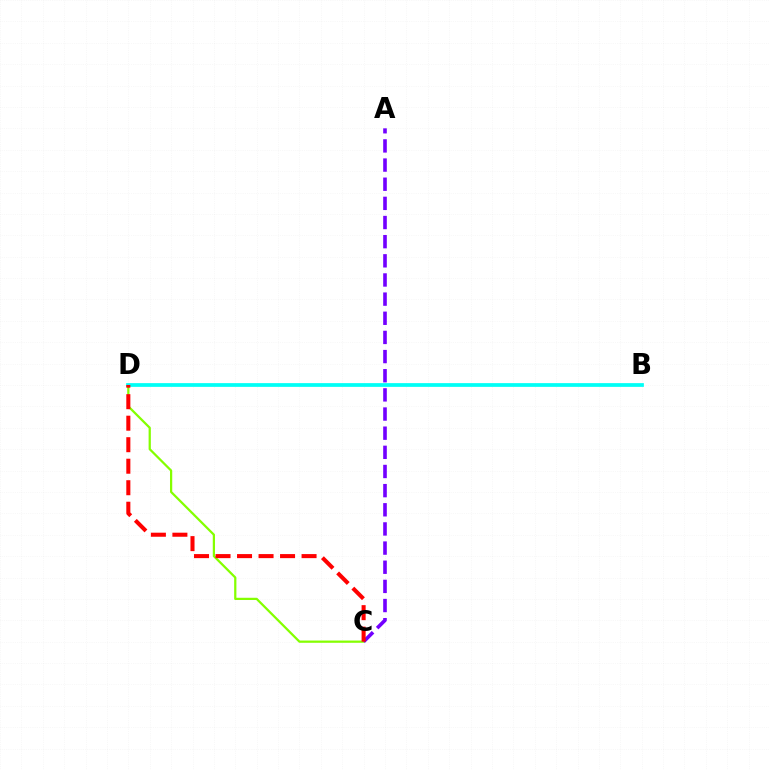{('C', 'D'): [{'color': '#84ff00', 'line_style': 'solid', 'thickness': 1.61}, {'color': '#ff0000', 'line_style': 'dashed', 'thickness': 2.92}], ('A', 'C'): [{'color': '#7200ff', 'line_style': 'dashed', 'thickness': 2.6}], ('B', 'D'): [{'color': '#00fff6', 'line_style': 'solid', 'thickness': 2.69}]}